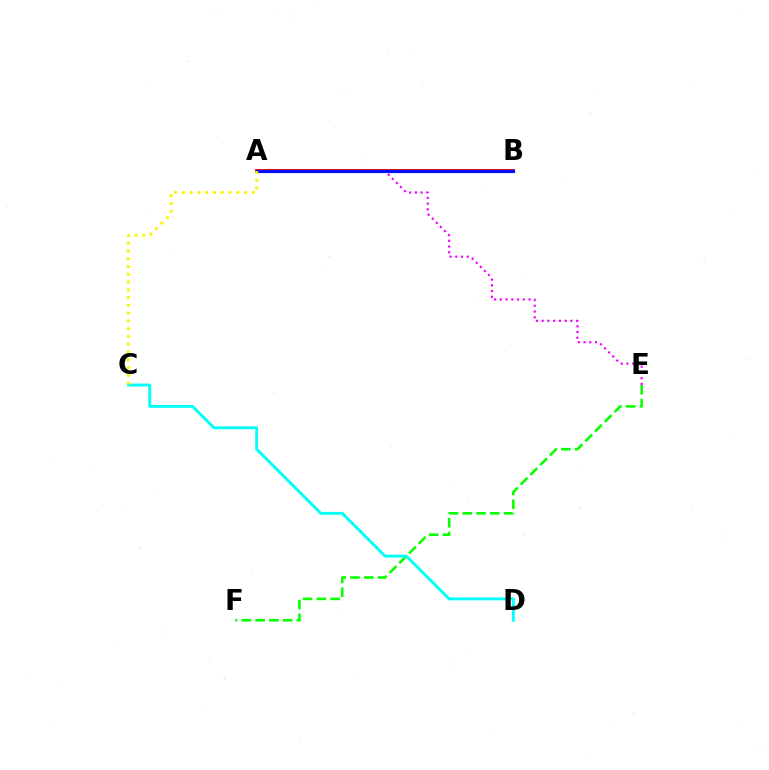{('A', 'B'): [{'color': '#ff0000', 'line_style': 'solid', 'thickness': 2.77}, {'color': '#0010ff', 'line_style': 'solid', 'thickness': 2.29}], ('A', 'E'): [{'color': '#ee00ff', 'line_style': 'dotted', 'thickness': 1.56}], ('E', 'F'): [{'color': '#08ff00', 'line_style': 'dashed', 'thickness': 1.87}], ('C', 'D'): [{'color': '#00fff6', 'line_style': 'solid', 'thickness': 2.07}], ('A', 'C'): [{'color': '#fcf500', 'line_style': 'dotted', 'thickness': 2.11}]}